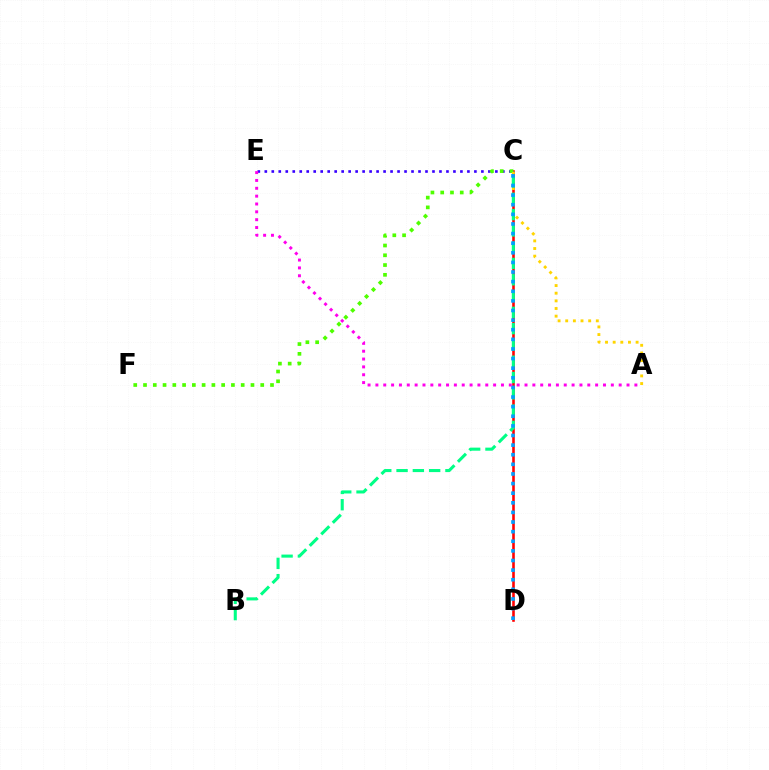{('C', 'E'): [{'color': '#3700ff', 'line_style': 'dotted', 'thickness': 1.9}], ('C', 'D'): [{'color': '#ff0000', 'line_style': 'solid', 'thickness': 1.86}, {'color': '#009eff', 'line_style': 'dotted', 'thickness': 2.61}], ('C', 'F'): [{'color': '#4fff00', 'line_style': 'dotted', 'thickness': 2.65}], ('A', 'C'): [{'color': '#ffd500', 'line_style': 'dotted', 'thickness': 2.08}], ('B', 'C'): [{'color': '#00ff86', 'line_style': 'dashed', 'thickness': 2.21}], ('A', 'E'): [{'color': '#ff00ed', 'line_style': 'dotted', 'thickness': 2.13}]}